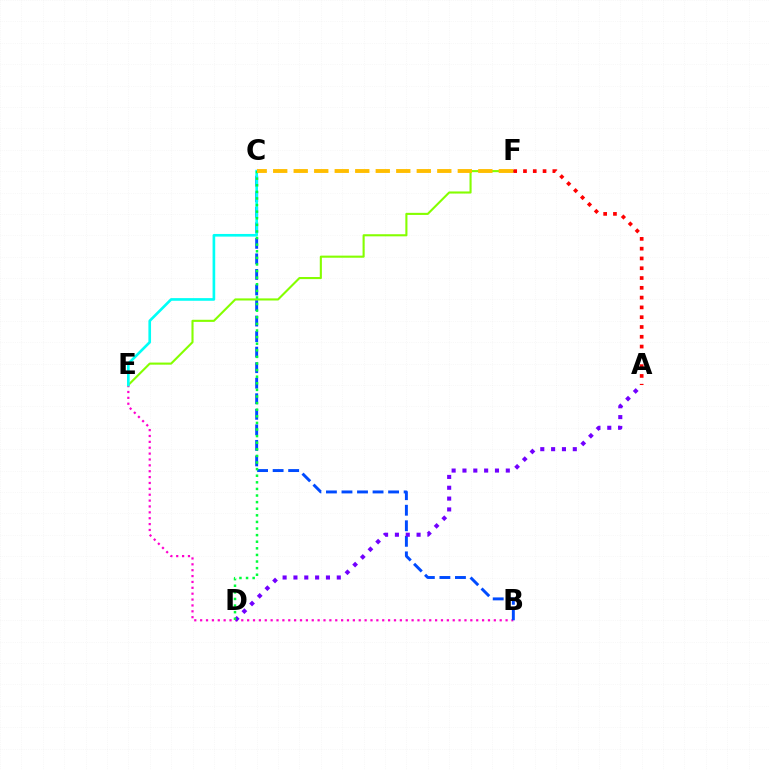{('B', 'E'): [{'color': '#ff00cf', 'line_style': 'dotted', 'thickness': 1.6}], ('B', 'C'): [{'color': '#004bff', 'line_style': 'dashed', 'thickness': 2.11}], ('E', 'F'): [{'color': '#84ff00', 'line_style': 'solid', 'thickness': 1.51}], ('C', 'E'): [{'color': '#00fff6', 'line_style': 'solid', 'thickness': 1.91}], ('A', 'D'): [{'color': '#7200ff', 'line_style': 'dotted', 'thickness': 2.94}], ('C', 'D'): [{'color': '#00ff39', 'line_style': 'dotted', 'thickness': 1.79}], ('C', 'F'): [{'color': '#ffbd00', 'line_style': 'dashed', 'thickness': 2.79}], ('A', 'F'): [{'color': '#ff0000', 'line_style': 'dotted', 'thickness': 2.66}]}